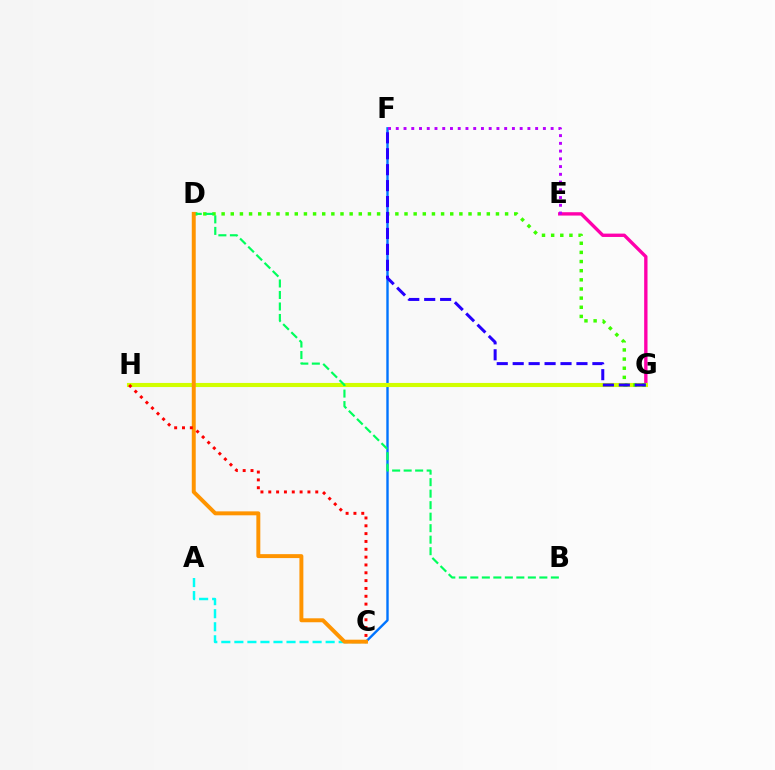{('C', 'F'): [{'color': '#0074ff', 'line_style': 'solid', 'thickness': 1.72}], ('E', 'G'): [{'color': '#ff00ac', 'line_style': 'solid', 'thickness': 2.42}], ('E', 'F'): [{'color': '#b900ff', 'line_style': 'dotted', 'thickness': 2.1}], ('A', 'C'): [{'color': '#00fff6', 'line_style': 'dashed', 'thickness': 1.77}], ('G', 'H'): [{'color': '#d1ff00', 'line_style': 'solid', 'thickness': 2.95}], ('D', 'G'): [{'color': '#3dff00', 'line_style': 'dotted', 'thickness': 2.48}], ('B', 'D'): [{'color': '#00ff5c', 'line_style': 'dashed', 'thickness': 1.56}], ('C', 'D'): [{'color': '#ff9400', 'line_style': 'solid', 'thickness': 2.84}], ('C', 'H'): [{'color': '#ff0000', 'line_style': 'dotted', 'thickness': 2.13}], ('F', 'G'): [{'color': '#2500ff', 'line_style': 'dashed', 'thickness': 2.17}]}